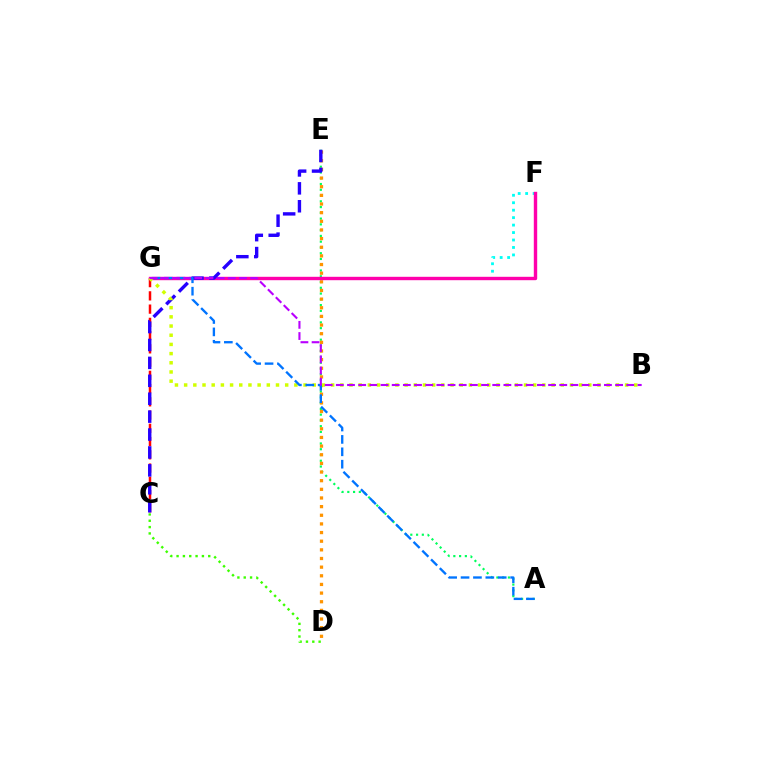{('A', 'E'): [{'color': '#00ff5c', 'line_style': 'dotted', 'thickness': 1.57}], ('C', 'G'): [{'color': '#ff0000', 'line_style': 'dashed', 'thickness': 1.8}], ('C', 'D'): [{'color': '#3dff00', 'line_style': 'dotted', 'thickness': 1.72}], ('D', 'E'): [{'color': '#ff9400', 'line_style': 'dotted', 'thickness': 2.35}], ('F', 'G'): [{'color': '#00fff6', 'line_style': 'dotted', 'thickness': 2.03}, {'color': '#ff00ac', 'line_style': 'solid', 'thickness': 2.45}], ('C', 'E'): [{'color': '#2500ff', 'line_style': 'dashed', 'thickness': 2.43}], ('B', 'G'): [{'color': '#d1ff00', 'line_style': 'dotted', 'thickness': 2.5}, {'color': '#b900ff', 'line_style': 'dashed', 'thickness': 1.52}], ('A', 'G'): [{'color': '#0074ff', 'line_style': 'dashed', 'thickness': 1.68}]}